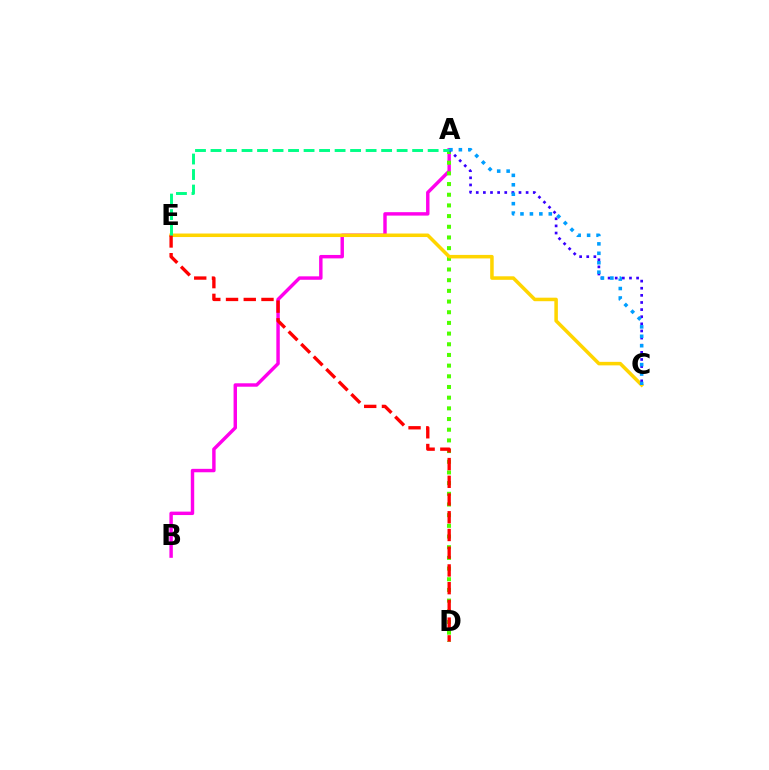{('A', 'B'): [{'color': '#ff00ed', 'line_style': 'solid', 'thickness': 2.47}], ('A', 'D'): [{'color': '#4fff00', 'line_style': 'dotted', 'thickness': 2.9}], ('C', 'E'): [{'color': '#ffd500', 'line_style': 'solid', 'thickness': 2.54}], ('A', 'C'): [{'color': '#3700ff', 'line_style': 'dotted', 'thickness': 1.94}, {'color': '#009eff', 'line_style': 'dotted', 'thickness': 2.56}], ('D', 'E'): [{'color': '#ff0000', 'line_style': 'dashed', 'thickness': 2.41}], ('A', 'E'): [{'color': '#00ff86', 'line_style': 'dashed', 'thickness': 2.11}]}